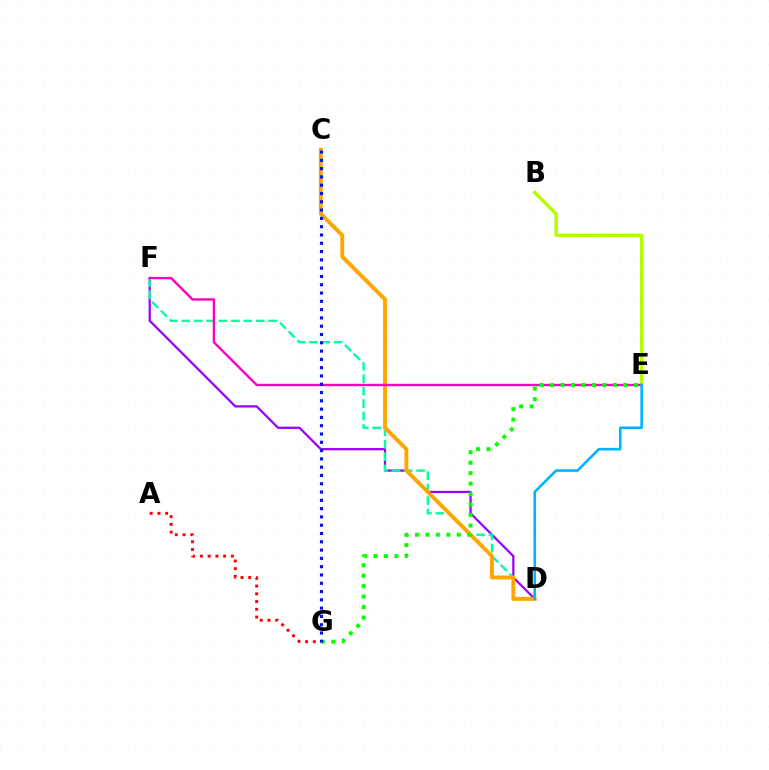{('B', 'E'): [{'color': '#b3ff00', 'line_style': 'solid', 'thickness': 2.43}], ('D', 'F'): [{'color': '#9b00ff', 'line_style': 'solid', 'thickness': 1.62}, {'color': '#00ff9d', 'line_style': 'dashed', 'thickness': 1.68}], ('C', 'D'): [{'color': '#ffa500', 'line_style': 'solid', 'thickness': 2.8}], ('A', 'G'): [{'color': '#ff0000', 'line_style': 'dotted', 'thickness': 2.11}], ('E', 'F'): [{'color': '#ff00bd', 'line_style': 'solid', 'thickness': 1.72}], ('E', 'G'): [{'color': '#08ff00', 'line_style': 'dotted', 'thickness': 2.85}], ('D', 'E'): [{'color': '#00b5ff', 'line_style': 'solid', 'thickness': 1.87}], ('C', 'G'): [{'color': '#0010ff', 'line_style': 'dotted', 'thickness': 2.25}]}